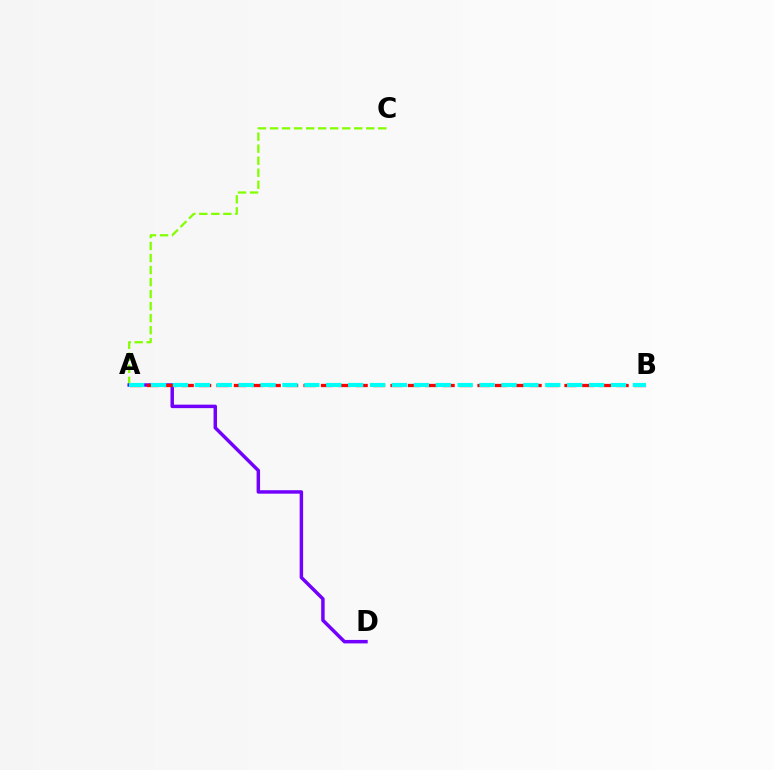{('A', 'C'): [{'color': '#84ff00', 'line_style': 'dashed', 'thickness': 1.63}], ('A', 'D'): [{'color': '#7200ff', 'line_style': 'solid', 'thickness': 2.49}], ('A', 'B'): [{'color': '#ff0000', 'line_style': 'dashed', 'thickness': 2.36}, {'color': '#00fff6', 'line_style': 'dashed', 'thickness': 2.98}]}